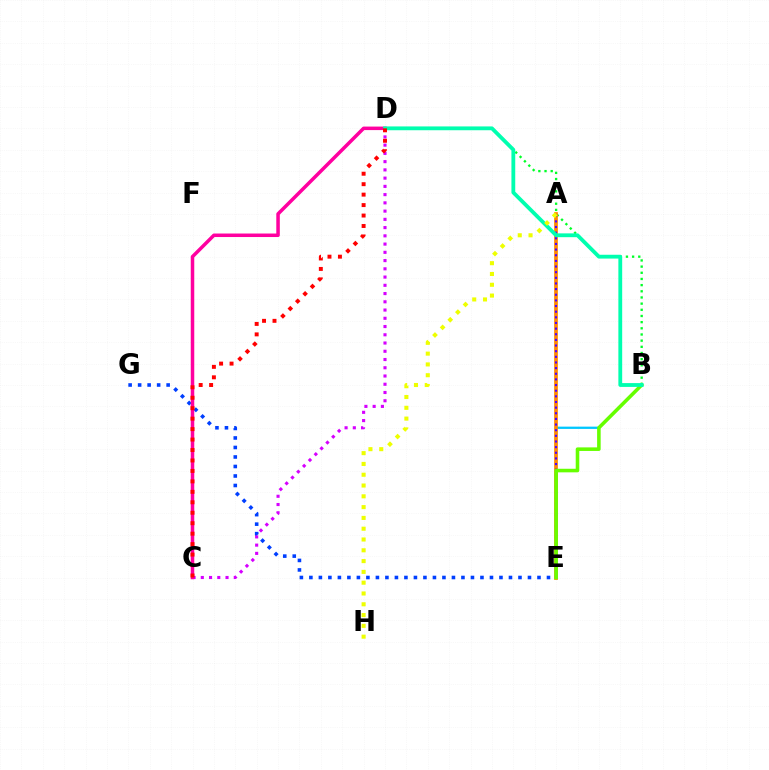{('B', 'D'): [{'color': '#00ff27', 'line_style': 'dotted', 'thickness': 1.68}, {'color': '#00ffaf', 'line_style': 'solid', 'thickness': 2.74}], ('B', 'E'): [{'color': '#00c7ff', 'line_style': 'solid', 'thickness': 1.64}, {'color': '#66ff00', 'line_style': 'solid', 'thickness': 2.57}], ('A', 'E'): [{'color': '#ff8800', 'line_style': 'solid', 'thickness': 2.68}, {'color': '#4f00ff', 'line_style': 'dotted', 'thickness': 1.53}], ('E', 'G'): [{'color': '#003fff', 'line_style': 'dotted', 'thickness': 2.58}], ('C', 'D'): [{'color': '#d600ff', 'line_style': 'dotted', 'thickness': 2.24}, {'color': '#ff00a0', 'line_style': 'solid', 'thickness': 2.53}, {'color': '#ff0000', 'line_style': 'dotted', 'thickness': 2.84}], ('A', 'H'): [{'color': '#eeff00', 'line_style': 'dotted', 'thickness': 2.93}]}